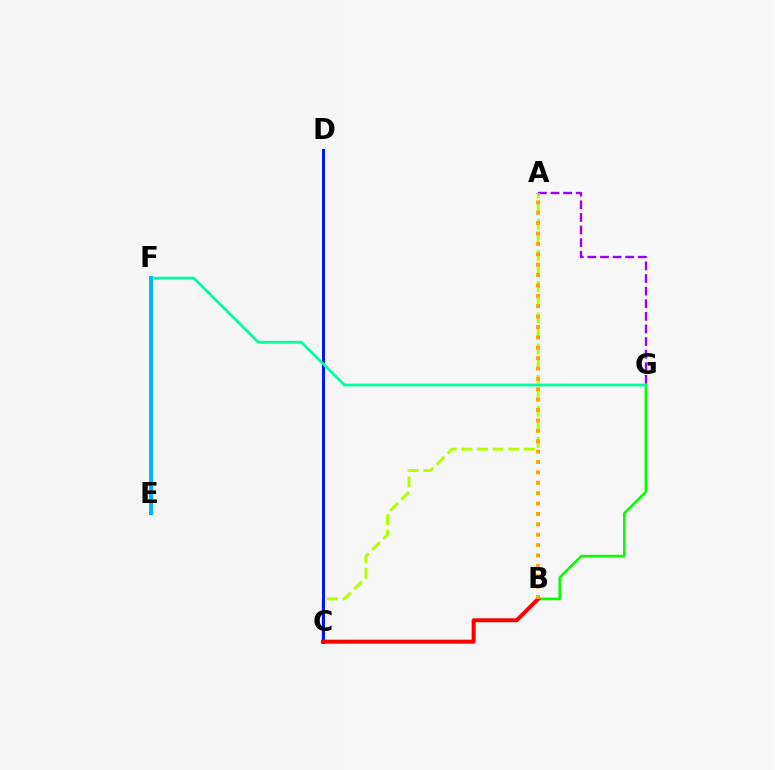{('A', 'C'): [{'color': '#b3ff00', 'line_style': 'dashed', 'thickness': 2.12}], ('E', 'F'): [{'color': '#ff00bd', 'line_style': 'solid', 'thickness': 1.88}, {'color': '#00b5ff', 'line_style': 'solid', 'thickness': 2.83}], ('B', 'G'): [{'color': '#08ff00', 'line_style': 'solid', 'thickness': 1.89}], ('C', 'D'): [{'color': '#0010ff', 'line_style': 'solid', 'thickness': 2.13}], ('A', 'G'): [{'color': '#9b00ff', 'line_style': 'dashed', 'thickness': 1.71}], ('F', 'G'): [{'color': '#00ff9d', 'line_style': 'solid', 'thickness': 1.99}], ('B', 'C'): [{'color': '#ff0000', 'line_style': 'solid', 'thickness': 2.85}], ('A', 'B'): [{'color': '#ffa500', 'line_style': 'dotted', 'thickness': 2.82}]}